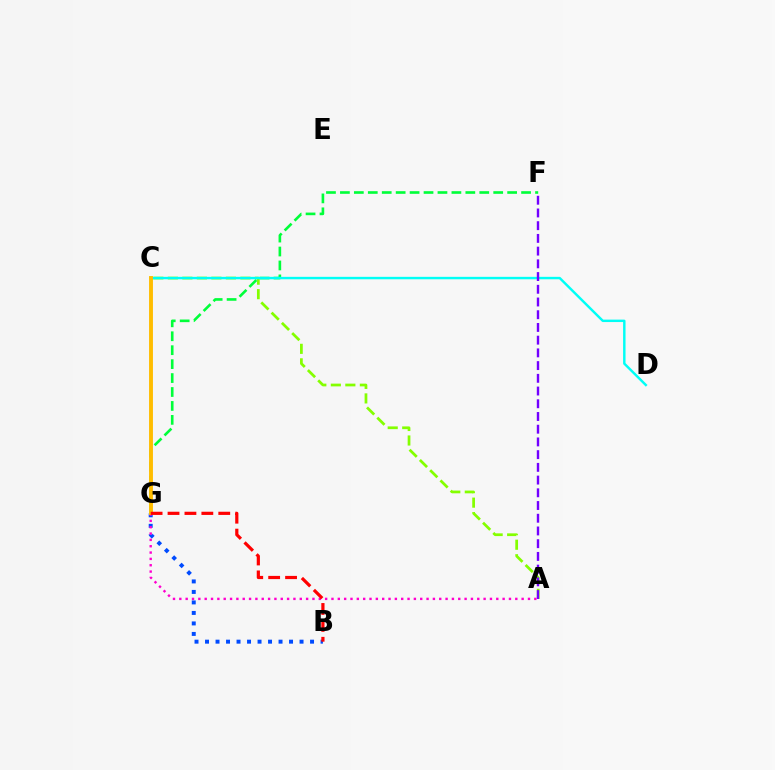{('B', 'G'): [{'color': '#004bff', 'line_style': 'dotted', 'thickness': 2.85}, {'color': '#ff0000', 'line_style': 'dashed', 'thickness': 2.3}], ('A', 'C'): [{'color': '#84ff00', 'line_style': 'dashed', 'thickness': 1.97}], ('F', 'G'): [{'color': '#00ff39', 'line_style': 'dashed', 'thickness': 1.89}], ('A', 'G'): [{'color': '#ff00cf', 'line_style': 'dotted', 'thickness': 1.72}], ('C', 'D'): [{'color': '#00fff6', 'line_style': 'solid', 'thickness': 1.75}], ('C', 'G'): [{'color': '#ffbd00', 'line_style': 'solid', 'thickness': 2.8}], ('A', 'F'): [{'color': '#7200ff', 'line_style': 'dashed', 'thickness': 1.73}]}